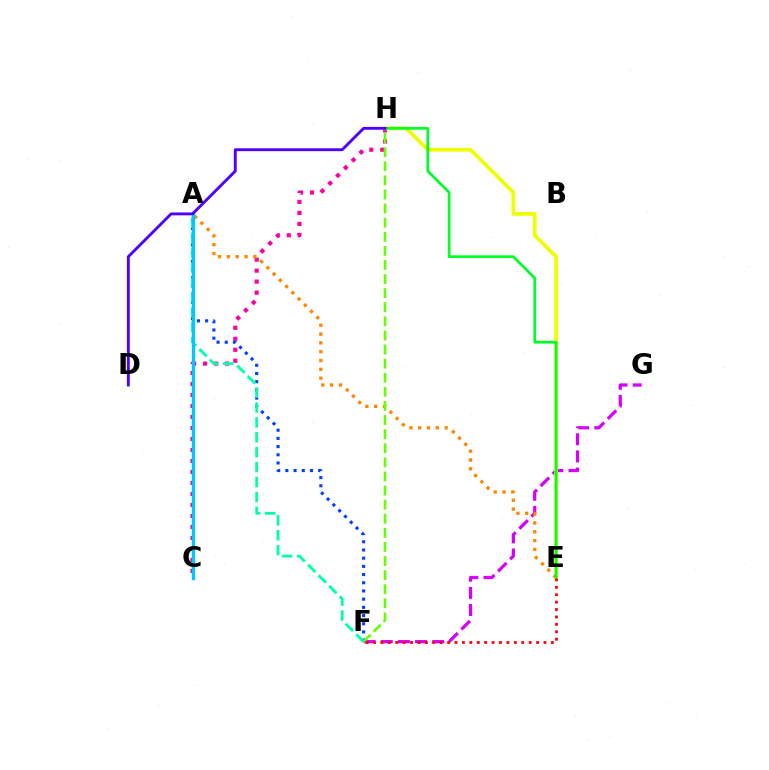{('F', 'G'): [{'color': '#d600ff', 'line_style': 'dashed', 'thickness': 2.33}], ('C', 'H'): [{'color': '#ff00a0', 'line_style': 'dotted', 'thickness': 2.99}], ('E', 'H'): [{'color': '#eeff00', 'line_style': 'solid', 'thickness': 2.69}, {'color': '#00ff27', 'line_style': 'solid', 'thickness': 1.95}], ('A', 'F'): [{'color': '#003fff', 'line_style': 'dotted', 'thickness': 2.23}, {'color': '#00ffaf', 'line_style': 'dashed', 'thickness': 2.03}], ('A', 'E'): [{'color': '#ff8800', 'line_style': 'dotted', 'thickness': 2.4}], ('F', 'H'): [{'color': '#66ff00', 'line_style': 'dashed', 'thickness': 1.92}], ('A', 'C'): [{'color': '#00c7ff', 'line_style': 'solid', 'thickness': 2.41}], ('E', 'F'): [{'color': '#ff0000', 'line_style': 'dotted', 'thickness': 2.01}], ('D', 'H'): [{'color': '#4f00ff', 'line_style': 'solid', 'thickness': 2.07}]}